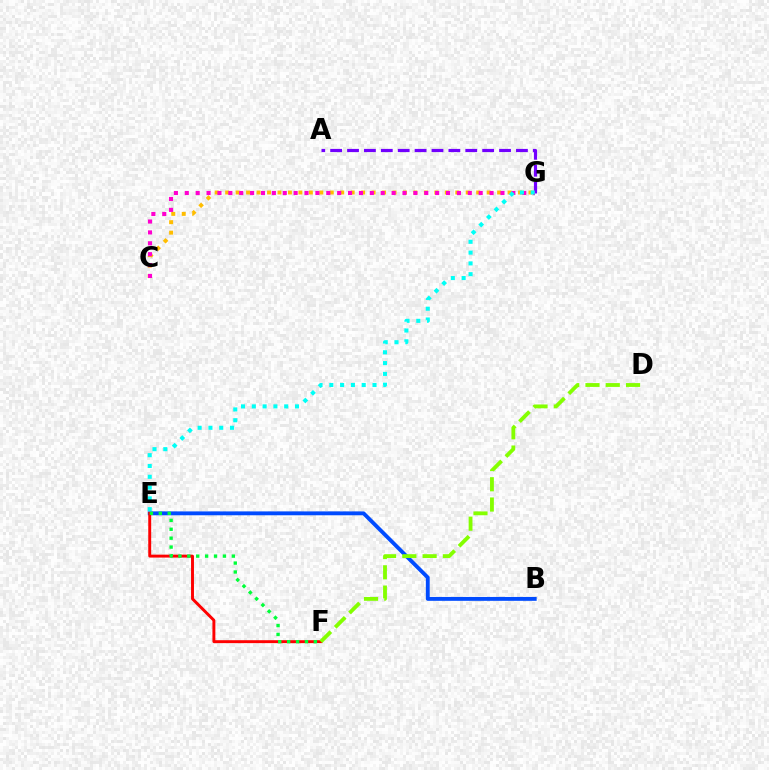{('B', 'E'): [{'color': '#004bff', 'line_style': 'solid', 'thickness': 2.79}], ('E', 'F'): [{'color': '#ff0000', 'line_style': 'solid', 'thickness': 2.11}, {'color': '#00ff39', 'line_style': 'dotted', 'thickness': 2.42}], ('C', 'G'): [{'color': '#ffbd00', 'line_style': 'dotted', 'thickness': 2.84}, {'color': '#ff00cf', 'line_style': 'dotted', 'thickness': 2.96}], ('A', 'G'): [{'color': '#7200ff', 'line_style': 'dashed', 'thickness': 2.29}], ('E', 'G'): [{'color': '#00fff6', 'line_style': 'dotted', 'thickness': 2.93}], ('D', 'F'): [{'color': '#84ff00', 'line_style': 'dashed', 'thickness': 2.75}]}